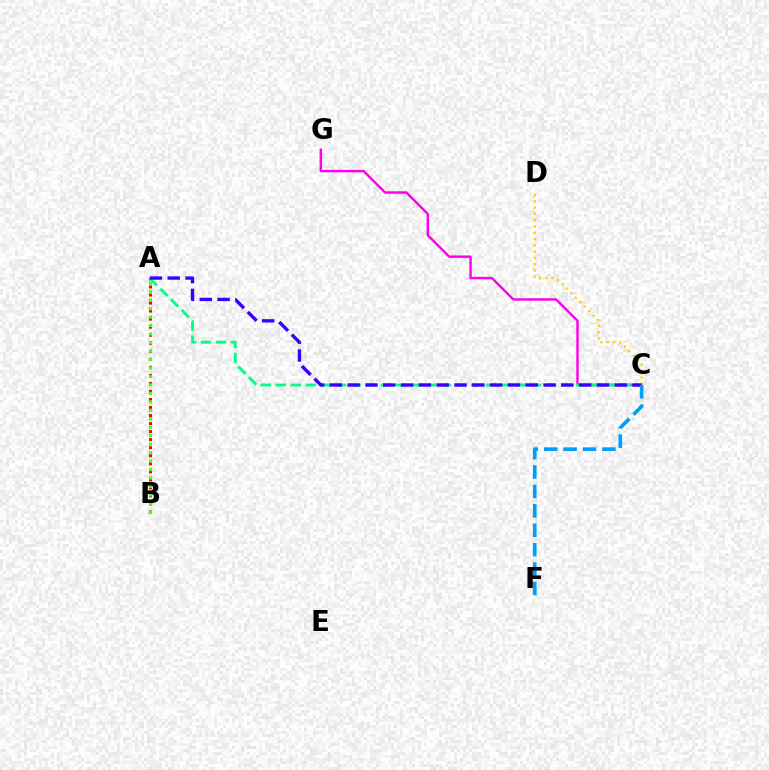{('A', 'B'): [{'color': '#ff0000', 'line_style': 'dotted', 'thickness': 2.18}, {'color': '#4fff00', 'line_style': 'dotted', 'thickness': 2.3}], ('C', 'G'): [{'color': '#ff00ed', 'line_style': 'solid', 'thickness': 1.75}], ('C', 'D'): [{'color': '#ffd500', 'line_style': 'dotted', 'thickness': 1.71}], ('A', 'C'): [{'color': '#00ff86', 'line_style': 'dashed', 'thickness': 2.04}, {'color': '#3700ff', 'line_style': 'dashed', 'thickness': 2.42}], ('C', 'F'): [{'color': '#009eff', 'line_style': 'dashed', 'thickness': 2.64}]}